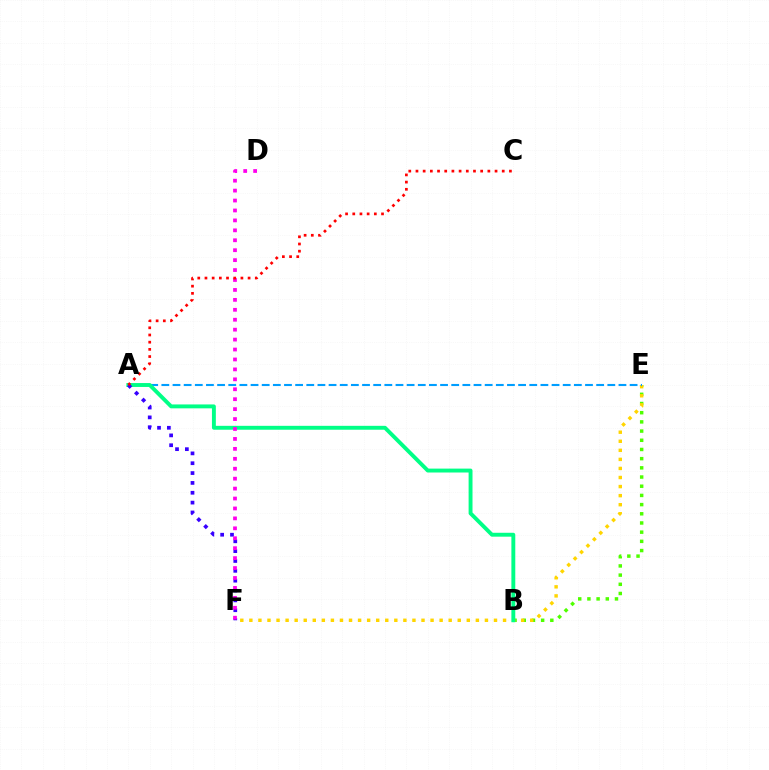{('B', 'E'): [{'color': '#4fff00', 'line_style': 'dotted', 'thickness': 2.5}], ('E', 'F'): [{'color': '#ffd500', 'line_style': 'dotted', 'thickness': 2.46}], ('A', 'E'): [{'color': '#009eff', 'line_style': 'dashed', 'thickness': 1.51}], ('A', 'B'): [{'color': '#00ff86', 'line_style': 'solid', 'thickness': 2.81}], ('A', 'F'): [{'color': '#3700ff', 'line_style': 'dotted', 'thickness': 2.68}], ('D', 'F'): [{'color': '#ff00ed', 'line_style': 'dotted', 'thickness': 2.7}], ('A', 'C'): [{'color': '#ff0000', 'line_style': 'dotted', 'thickness': 1.95}]}